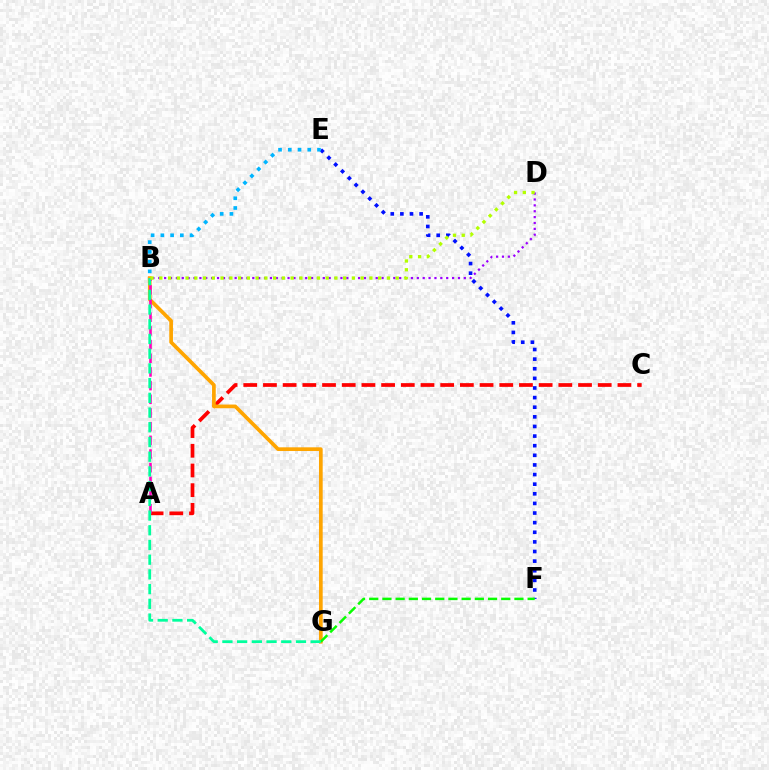{('E', 'F'): [{'color': '#0010ff', 'line_style': 'dotted', 'thickness': 2.61}], ('A', 'C'): [{'color': '#ff0000', 'line_style': 'dashed', 'thickness': 2.68}], ('B', 'G'): [{'color': '#ffa500', 'line_style': 'solid', 'thickness': 2.66}, {'color': '#00ff9d', 'line_style': 'dashed', 'thickness': 2.0}], ('F', 'G'): [{'color': '#08ff00', 'line_style': 'dashed', 'thickness': 1.79}], ('A', 'B'): [{'color': '#ff00bd', 'line_style': 'dashed', 'thickness': 1.86}], ('B', 'D'): [{'color': '#9b00ff', 'line_style': 'dotted', 'thickness': 1.6}, {'color': '#b3ff00', 'line_style': 'dotted', 'thickness': 2.38}], ('B', 'E'): [{'color': '#00b5ff', 'line_style': 'dotted', 'thickness': 2.65}]}